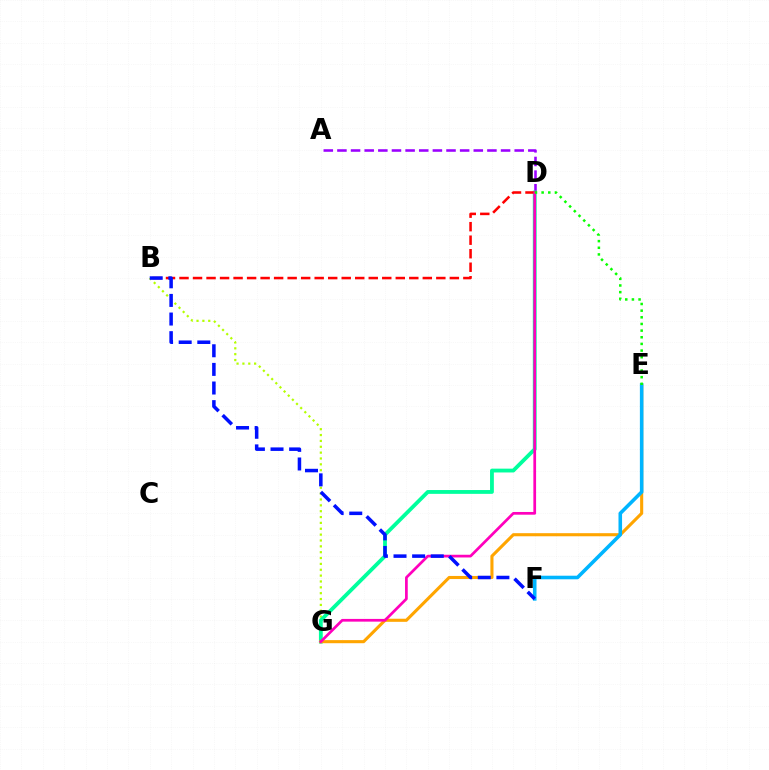{('A', 'D'): [{'color': '#9b00ff', 'line_style': 'dashed', 'thickness': 1.85}], ('B', 'G'): [{'color': '#b3ff00', 'line_style': 'dotted', 'thickness': 1.59}], ('D', 'G'): [{'color': '#00ff9d', 'line_style': 'solid', 'thickness': 2.75}, {'color': '#ff00bd', 'line_style': 'solid', 'thickness': 1.96}], ('E', 'G'): [{'color': '#ffa500', 'line_style': 'solid', 'thickness': 2.23}], ('B', 'D'): [{'color': '#ff0000', 'line_style': 'dashed', 'thickness': 1.84}], ('E', 'F'): [{'color': '#00b5ff', 'line_style': 'solid', 'thickness': 2.58}], ('B', 'F'): [{'color': '#0010ff', 'line_style': 'dashed', 'thickness': 2.53}], ('D', 'E'): [{'color': '#08ff00', 'line_style': 'dotted', 'thickness': 1.81}]}